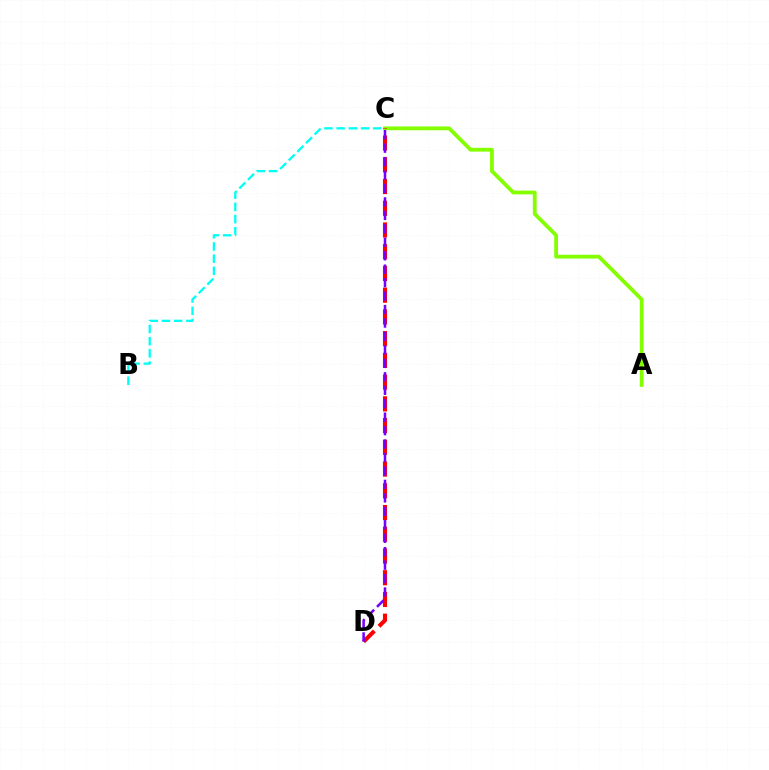{('A', 'C'): [{'color': '#84ff00', 'line_style': 'solid', 'thickness': 2.73}], ('C', 'D'): [{'color': '#ff0000', 'line_style': 'dashed', 'thickness': 2.95}, {'color': '#7200ff', 'line_style': 'dashed', 'thickness': 1.83}], ('B', 'C'): [{'color': '#00fff6', 'line_style': 'dashed', 'thickness': 1.66}]}